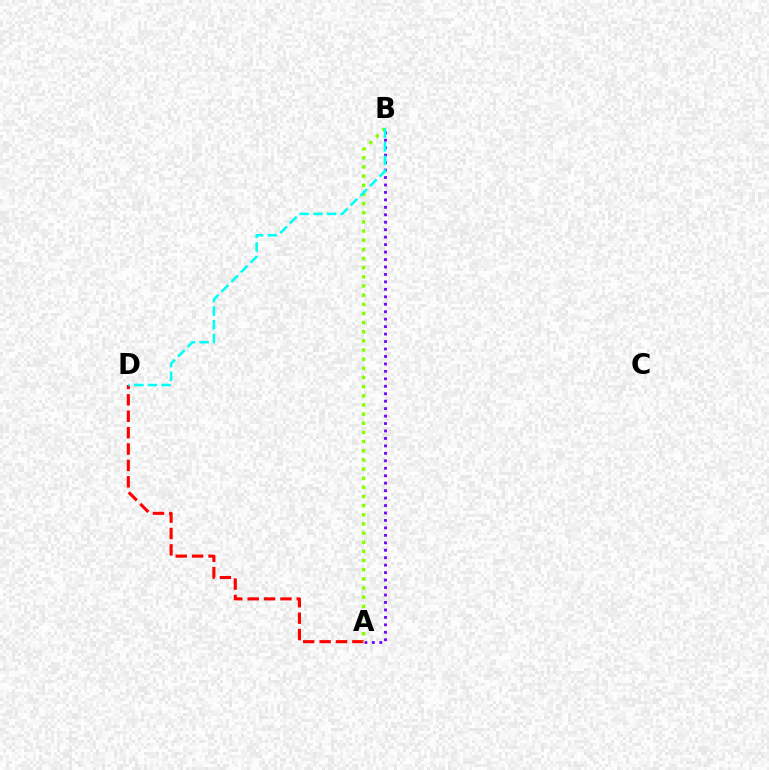{('A', 'D'): [{'color': '#ff0000', 'line_style': 'dashed', 'thickness': 2.23}], ('A', 'B'): [{'color': '#7200ff', 'line_style': 'dotted', 'thickness': 2.03}, {'color': '#84ff00', 'line_style': 'dotted', 'thickness': 2.49}], ('B', 'D'): [{'color': '#00fff6', 'line_style': 'dashed', 'thickness': 1.85}]}